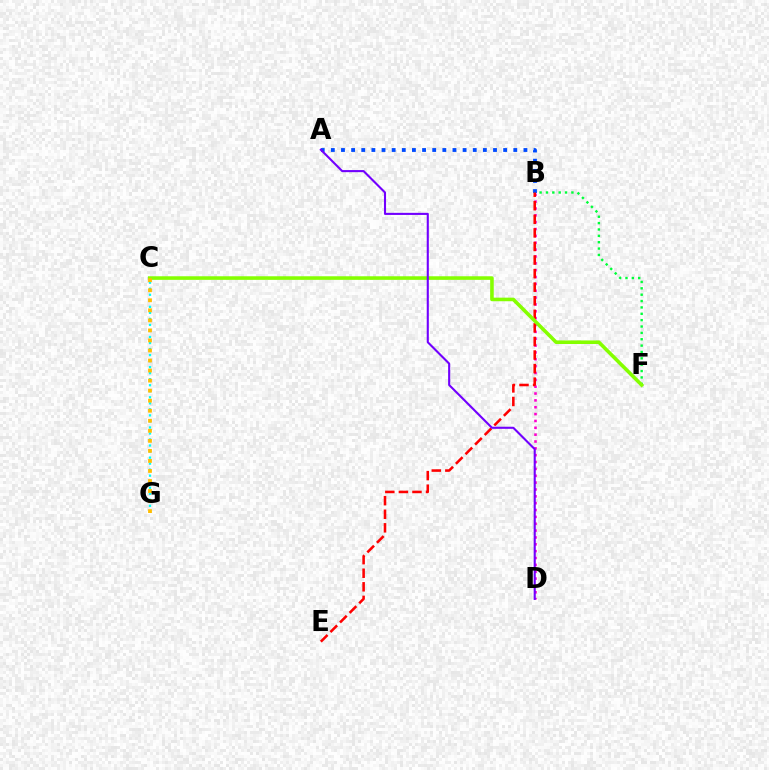{('B', 'F'): [{'color': '#00ff39', 'line_style': 'dotted', 'thickness': 1.73}], ('C', 'G'): [{'color': '#00fff6', 'line_style': 'dotted', 'thickness': 1.64}, {'color': '#ffbd00', 'line_style': 'dotted', 'thickness': 2.73}], ('A', 'B'): [{'color': '#004bff', 'line_style': 'dotted', 'thickness': 2.75}], ('B', 'D'): [{'color': '#ff00cf', 'line_style': 'dotted', 'thickness': 1.86}], ('B', 'E'): [{'color': '#ff0000', 'line_style': 'dashed', 'thickness': 1.84}], ('C', 'F'): [{'color': '#84ff00', 'line_style': 'solid', 'thickness': 2.58}], ('A', 'D'): [{'color': '#7200ff', 'line_style': 'solid', 'thickness': 1.51}]}